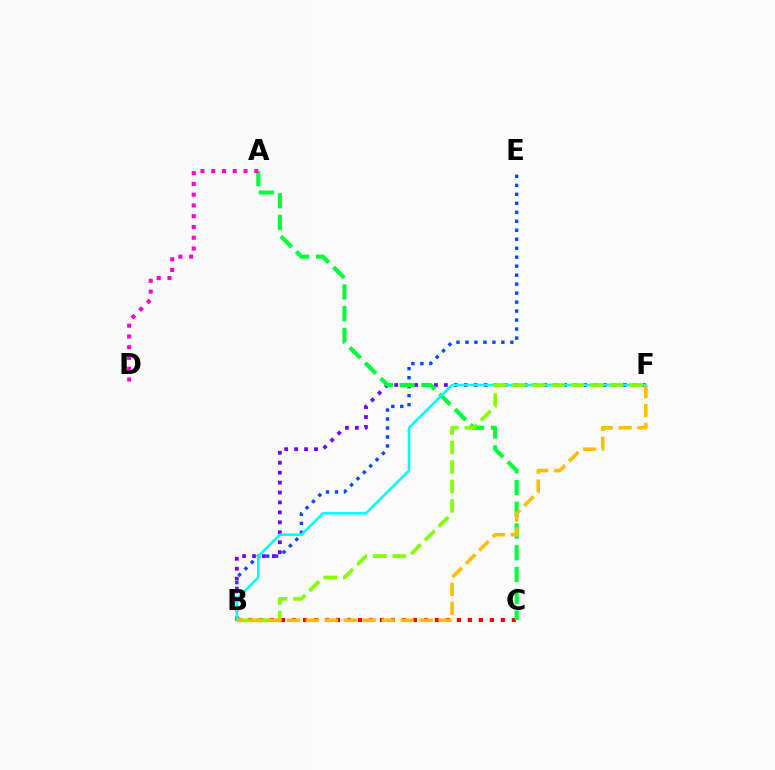{('B', 'F'): [{'color': '#7200ff', 'line_style': 'dotted', 'thickness': 2.7}, {'color': '#00fff6', 'line_style': 'solid', 'thickness': 1.87}, {'color': '#84ff00', 'line_style': 'dashed', 'thickness': 2.65}, {'color': '#ffbd00', 'line_style': 'dashed', 'thickness': 2.58}], ('B', 'E'): [{'color': '#004bff', 'line_style': 'dotted', 'thickness': 2.44}], ('B', 'C'): [{'color': '#ff0000', 'line_style': 'dotted', 'thickness': 2.99}], ('A', 'C'): [{'color': '#00ff39', 'line_style': 'dashed', 'thickness': 2.96}], ('A', 'D'): [{'color': '#ff00cf', 'line_style': 'dotted', 'thickness': 2.92}]}